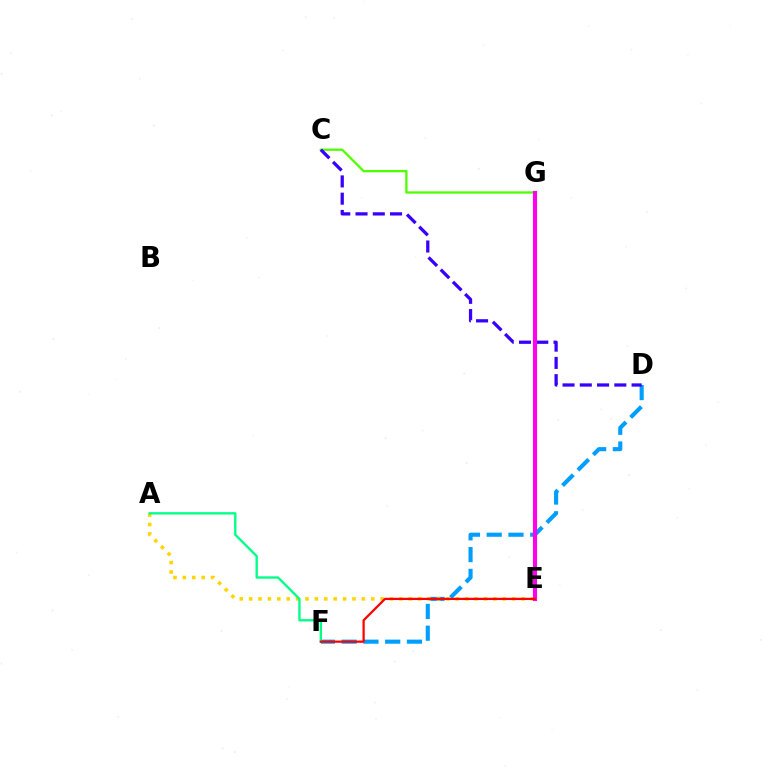{('D', 'F'): [{'color': '#009eff', 'line_style': 'dashed', 'thickness': 2.96}], ('C', 'G'): [{'color': '#4fff00', 'line_style': 'solid', 'thickness': 1.66}], ('A', 'E'): [{'color': '#ffd500', 'line_style': 'dotted', 'thickness': 2.55}], ('C', 'D'): [{'color': '#3700ff', 'line_style': 'dashed', 'thickness': 2.35}], ('A', 'F'): [{'color': '#00ff86', 'line_style': 'solid', 'thickness': 1.69}], ('E', 'G'): [{'color': '#ff00ed', 'line_style': 'solid', 'thickness': 2.96}], ('E', 'F'): [{'color': '#ff0000', 'line_style': 'solid', 'thickness': 1.61}]}